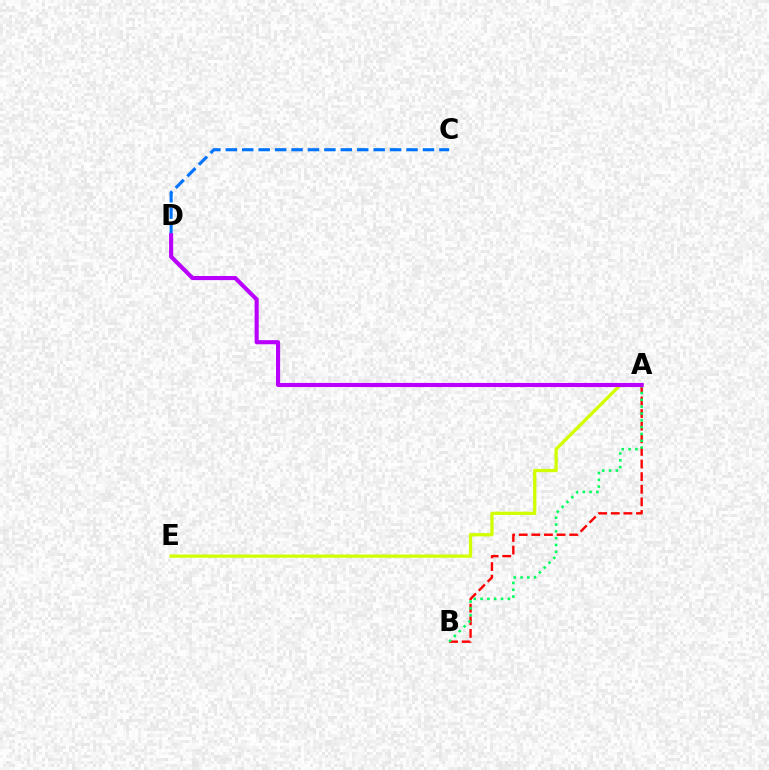{('A', 'E'): [{'color': '#d1ff00', 'line_style': 'solid', 'thickness': 2.35}], ('A', 'B'): [{'color': '#ff0000', 'line_style': 'dashed', 'thickness': 1.71}, {'color': '#00ff5c', 'line_style': 'dotted', 'thickness': 1.85}], ('C', 'D'): [{'color': '#0074ff', 'line_style': 'dashed', 'thickness': 2.23}], ('A', 'D'): [{'color': '#b900ff', 'line_style': 'solid', 'thickness': 2.96}]}